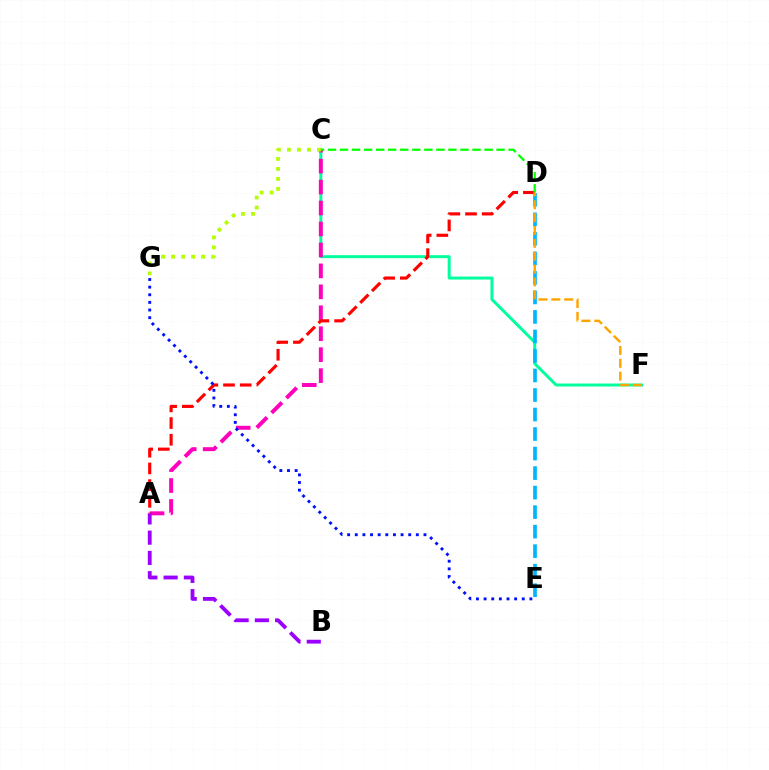{('C', 'F'): [{'color': '#00ff9d', 'line_style': 'solid', 'thickness': 2.14}], ('A', 'C'): [{'color': '#ff00bd', 'line_style': 'dashed', 'thickness': 2.85}], ('A', 'D'): [{'color': '#ff0000', 'line_style': 'dashed', 'thickness': 2.27}], ('E', 'G'): [{'color': '#0010ff', 'line_style': 'dotted', 'thickness': 2.07}], ('D', 'E'): [{'color': '#00b5ff', 'line_style': 'dashed', 'thickness': 2.65}], ('C', 'D'): [{'color': '#08ff00', 'line_style': 'dashed', 'thickness': 1.64}], ('D', 'F'): [{'color': '#ffa500', 'line_style': 'dashed', 'thickness': 1.75}], ('C', 'G'): [{'color': '#b3ff00', 'line_style': 'dotted', 'thickness': 2.72}], ('A', 'B'): [{'color': '#9b00ff', 'line_style': 'dashed', 'thickness': 2.75}]}